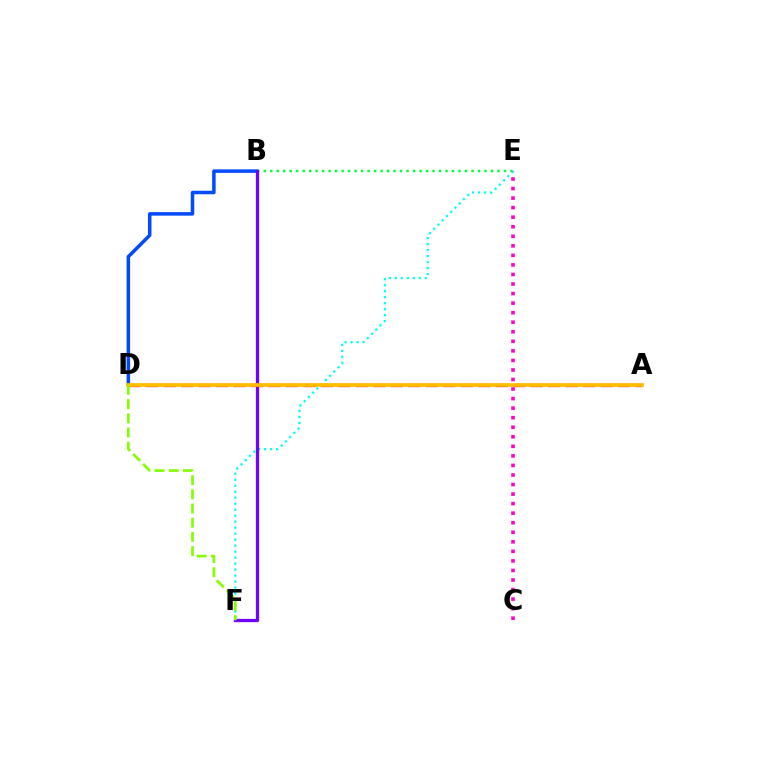{('B', 'D'): [{'color': '#004bff', 'line_style': 'solid', 'thickness': 2.53}], ('B', 'E'): [{'color': '#00ff39', 'line_style': 'dotted', 'thickness': 1.76}], ('E', 'F'): [{'color': '#00fff6', 'line_style': 'dotted', 'thickness': 1.63}], ('B', 'F'): [{'color': '#7200ff', 'line_style': 'solid', 'thickness': 2.36}], ('A', 'D'): [{'color': '#ff0000', 'line_style': 'dashed', 'thickness': 2.37}, {'color': '#ffbd00', 'line_style': 'solid', 'thickness': 2.67}], ('C', 'E'): [{'color': '#ff00cf', 'line_style': 'dotted', 'thickness': 2.59}], ('D', 'F'): [{'color': '#84ff00', 'line_style': 'dashed', 'thickness': 1.93}]}